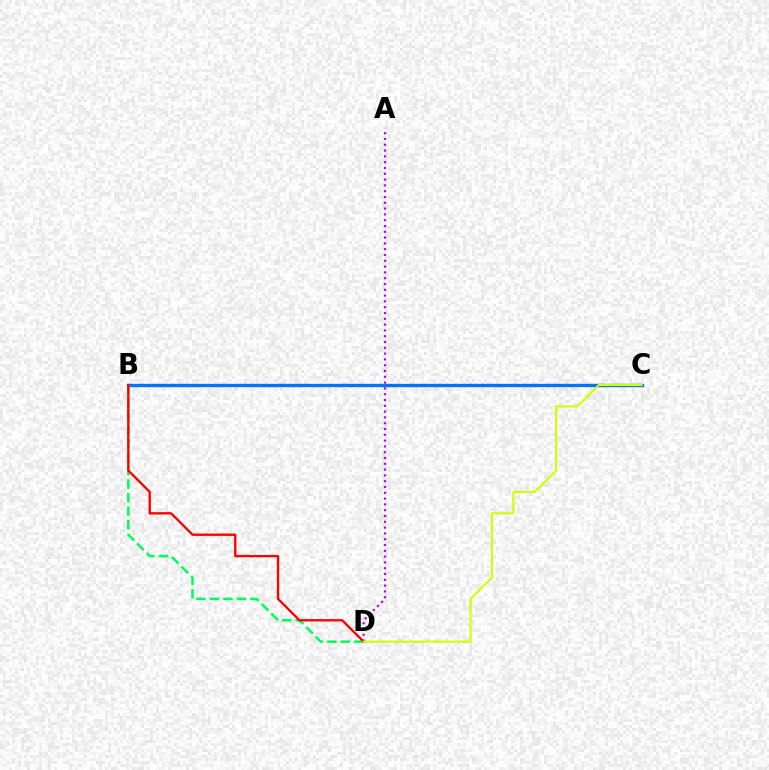{('B', 'C'): [{'color': '#0074ff', 'line_style': 'solid', 'thickness': 2.42}], ('B', 'D'): [{'color': '#00ff5c', 'line_style': 'dashed', 'thickness': 1.84}, {'color': '#ff0000', 'line_style': 'solid', 'thickness': 1.69}], ('A', 'D'): [{'color': '#b900ff', 'line_style': 'dotted', 'thickness': 1.58}], ('C', 'D'): [{'color': '#d1ff00', 'line_style': 'solid', 'thickness': 1.53}]}